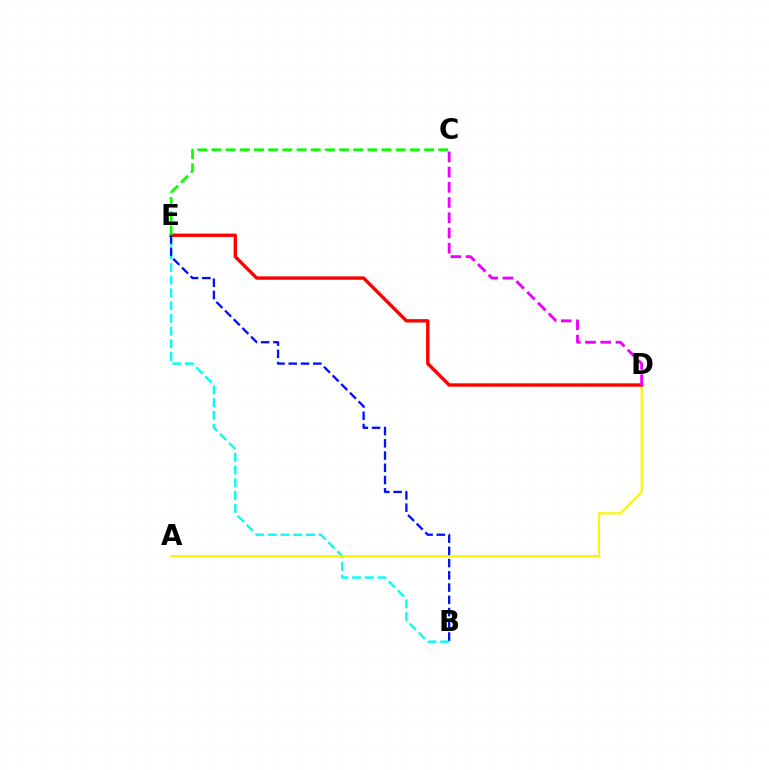{('B', 'E'): [{'color': '#00fff6', 'line_style': 'dashed', 'thickness': 1.73}, {'color': '#0010ff', 'line_style': 'dashed', 'thickness': 1.66}], ('A', 'D'): [{'color': '#fcf500', 'line_style': 'solid', 'thickness': 1.58}], ('D', 'E'): [{'color': '#ff0000', 'line_style': 'solid', 'thickness': 2.43}], ('C', 'D'): [{'color': '#ee00ff', 'line_style': 'dashed', 'thickness': 2.07}], ('C', 'E'): [{'color': '#08ff00', 'line_style': 'dashed', 'thickness': 1.93}]}